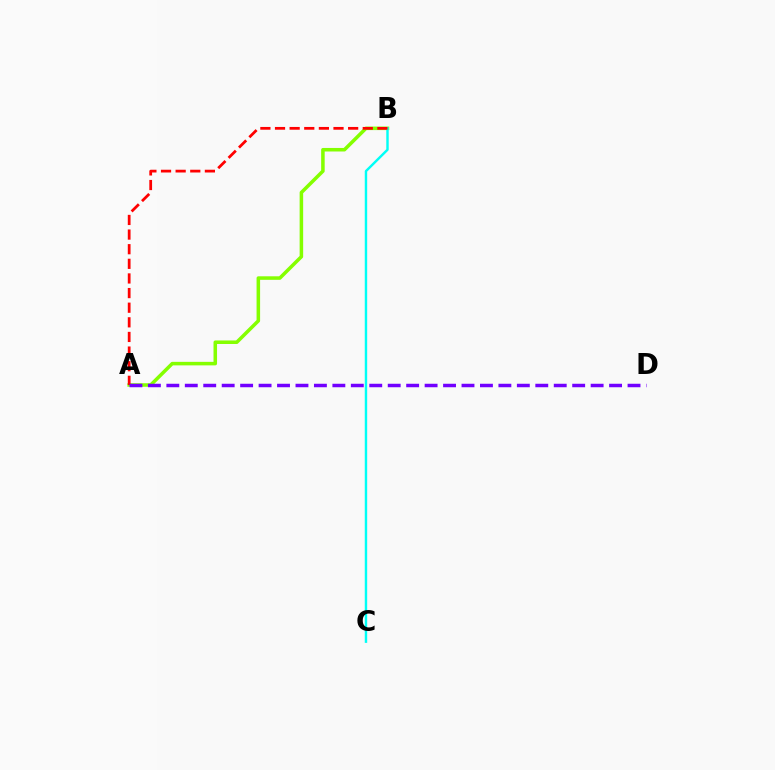{('A', 'B'): [{'color': '#84ff00', 'line_style': 'solid', 'thickness': 2.54}, {'color': '#ff0000', 'line_style': 'dashed', 'thickness': 1.99}], ('B', 'C'): [{'color': '#00fff6', 'line_style': 'solid', 'thickness': 1.74}], ('A', 'D'): [{'color': '#7200ff', 'line_style': 'dashed', 'thickness': 2.51}]}